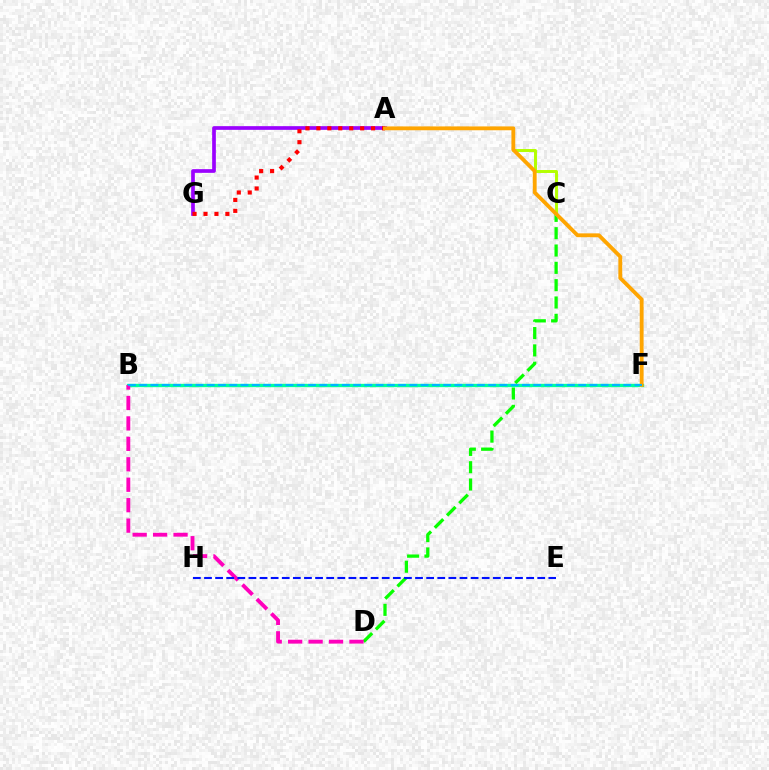{('C', 'D'): [{'color': '#08ff00', 'line_style': 'dashed', 'thickness': 2.35}], ('A', 'G'): [{'color': '#9b00ff', 'line_style': 'solid', 'thickness': 2.66}, {'color': '#ff0000', 'line_style': 'dotted', 'thickness': 2.97}], ('A', 'C'): [{'color': '#b3ff00', 'line_style': 'solid', 'thickness': 2.12}], ('B', 'F'): [{'color': '#00ff9d', 'line_style': 'solid', 'thickness': 2.41}, {'color': '#00b5ff', 'line_style': 'dashed', 'thickness': 1.53}], ('B', 'D'): [{'color': '#ff00bd', 'line_style': 'dashed', 'thickness': 2.78}], ('A', 'F'): [{'color': '#ffa500', 'line_style': 'solid', 'thickness': 2.76}], ('E', 'H'): [{'color': '#0010ff', 'line_style': 'dashed', 'thickness': 1.51}]}